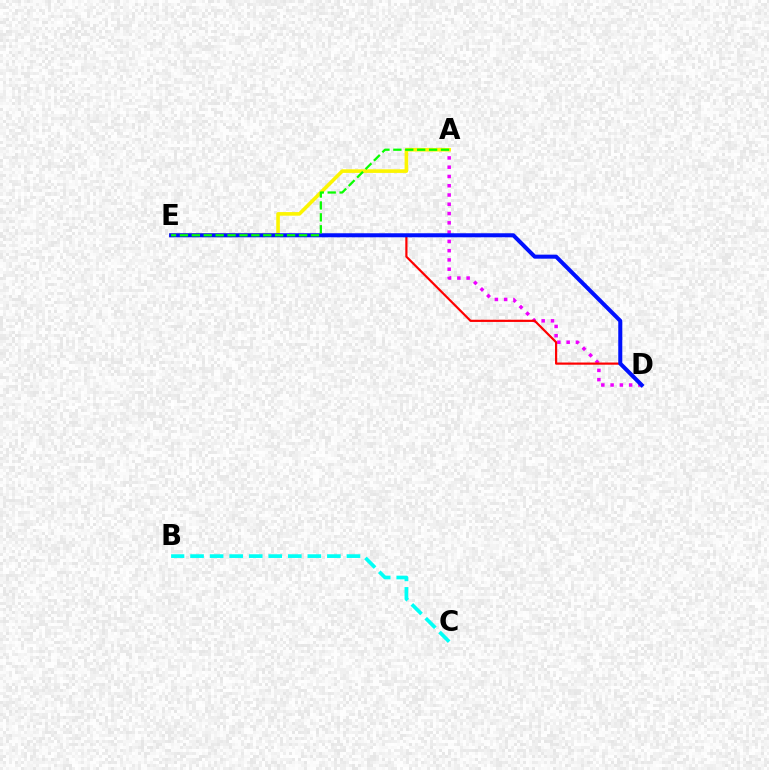{('A', 'D'): [{'color': '#ee00ff', 'line_style': 'dotted', 'thickness': 2.52}], ('D', 'E'): [{'color': '#ff0000', 'line_style': 'solid', 'thickness': 1.58}, {'color': '#0010ff', 'line_style': 'solid', 'thickness': 2.9}], ('A', 'E'): [{'color': '#fcf500', 'line_style': 'solid', 'thickness': 2.6}, {'color': '#08ff00', 'line_style': 'dashed', 'thickness': 1.62}], ('B', 'C'): [{'color': '#00fff6', 'line_style': 'dashed', 'thickness': 2.66}]}